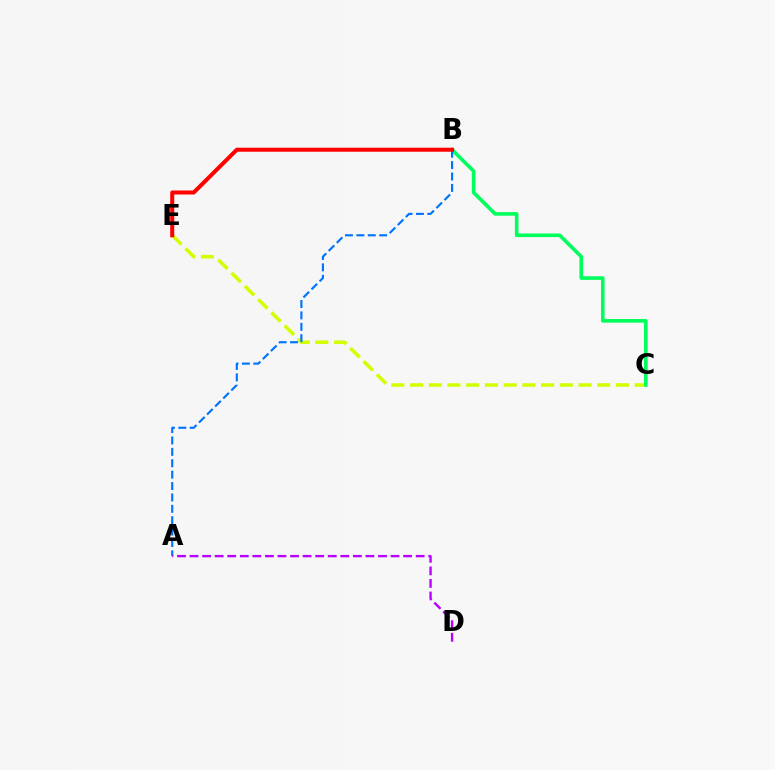{('C', 'E'): [{'color': '#d1ff00', 'line_style': 'dashed', 'thickness': 2.54}], ('B', 'C'): [{'color': '#00ff5c', 'line_style': 'solid', 'thickness': 2.6}], ('A', 'B'): [{'color': '#0074ff', 'line_style': 'dashed', 'thickness': 1.55}], ('A', 'D'): [{'color': '#b900ff', 'line_style': 'dashed', 'thickness': 1.71}], ('B', 'E'): [{'color': '#ff0000', 'line_style': 'solid', 'thickness': 2.9}]}